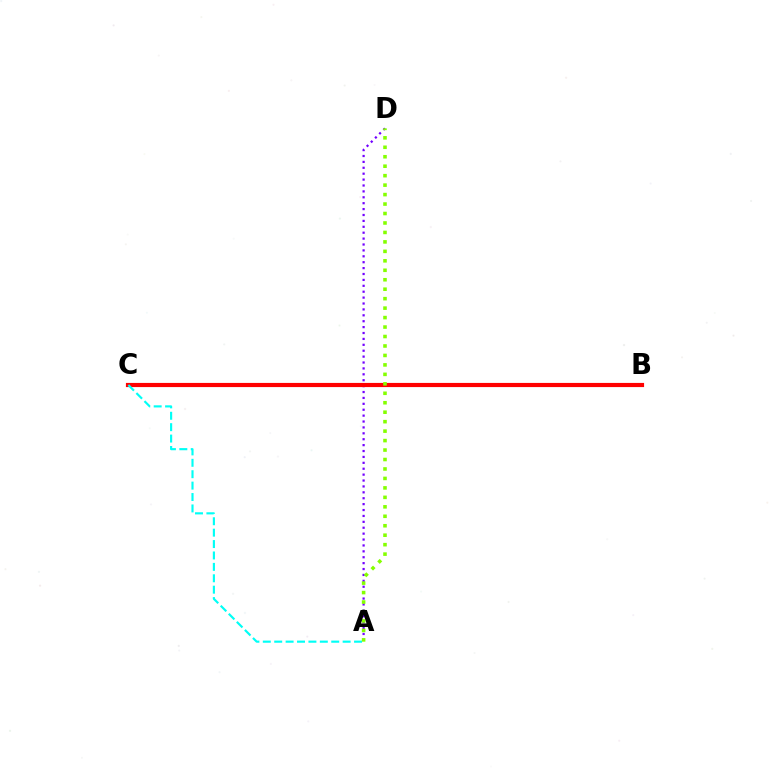{('A', 'D'): [{'color': '#7200ff', 'line_style': 'dotted', 'thickness': 1.6}, {'color': '#84ff00', 'line_style': 'dotted', 'thickness': 2.57}], ('B', 'C'): [{'color': '#ff0000', 'line_style': 'solid', 'thickness': 3.0}], ('A', 'C'): [{'color': '#00fff6', 'line_style': 'dashed', 'thickness': 1.55}]}